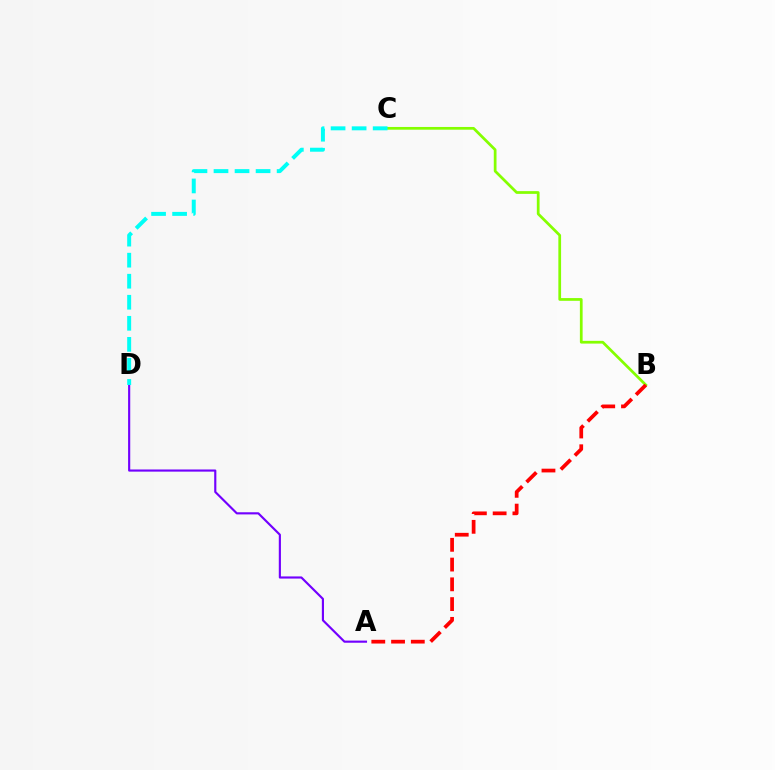{('A', 'D'): [{'color': '#7200ff', 'line_style': 'solid', 'thickness': 1.55}], ('B', 'C'): [{'color': '#84ff00', 'line_style': 'solid', 'thickness': 1.97}], ('A', 'B'): [{'color': '#ff0000', 'line_style': 'dashed', 'thickness': 2.68}], ('C', 'D'): [{'color': '#00fff6', 'line_style': 'dashed', 'thickness': 2.86}]}